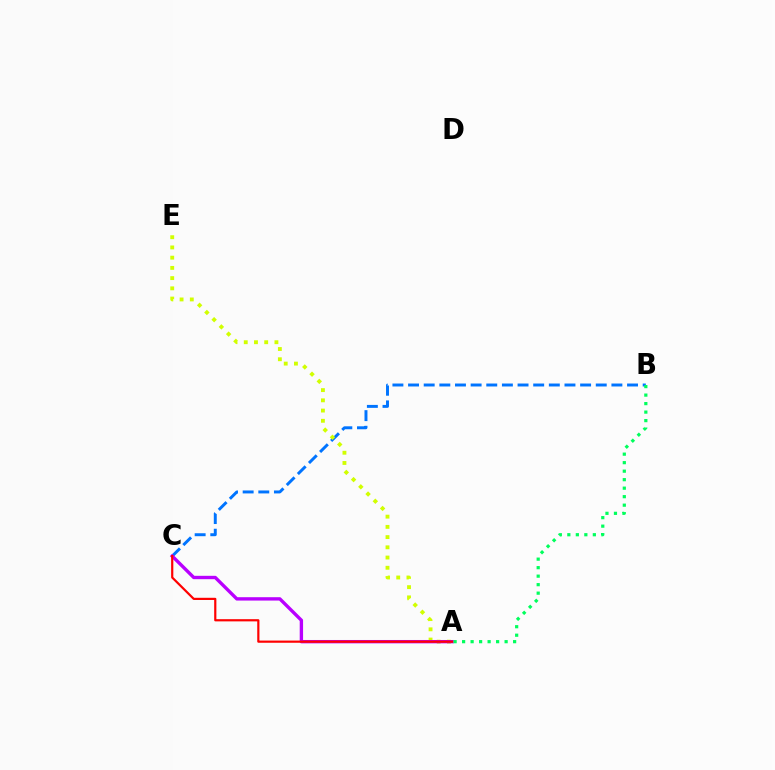{('B', 'C'): [{'color': '#0074ff', 'line_style': 'dashed', 'thickness': 2.12}], ('A', 'E'): [{'color': '#d1ff00', 'line_style': 'dotted', 'thickness': 2.78}], ('A', 'C'): [{'color': '#b900ff', 'line_style': 'solid', 'thickness': 2.42}, {'color': '#ff0000', 'line_style': 'solid', 'thickness': 1.58}], ('A', 'B'): [{'color': '#00ff5c', 'line_style': 'dotted', 'thickness': 2.31}]}